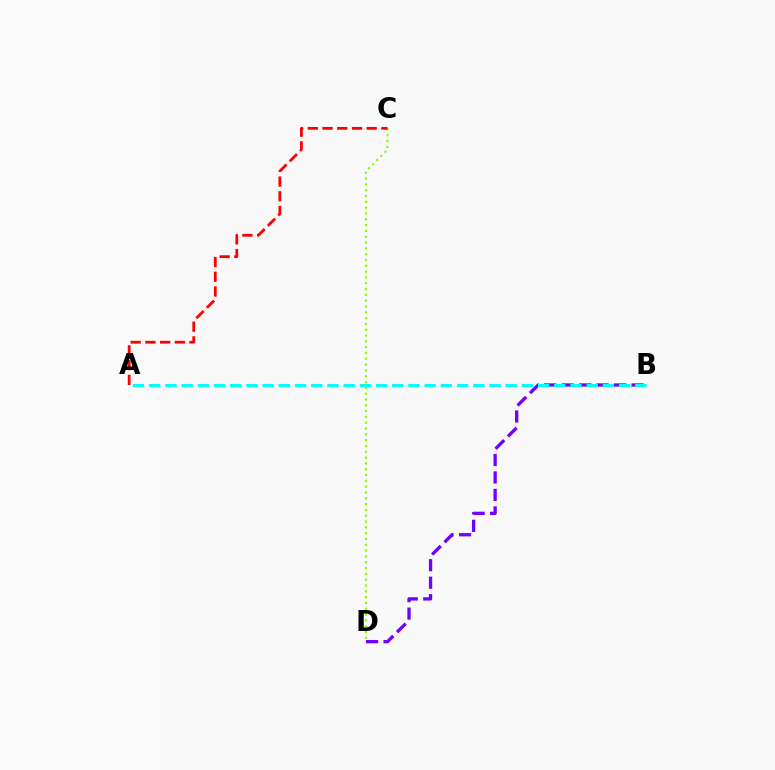{('B', 'D'): [{'color': '#7200ff', 'line_style': 'dashed', 'thickness': 2.37}], ('A', 'B'): [{'color': '#00fff6', 'line_style': 'dashed', 'thickness': 2.2}], ('C', 'D'): [{'color': '#84ff00', 'line_style': 'dotted', 'thickness': 1.58}], ('A', 'C'): [{'color': '#ff0000', 'line_style': 'dashed', 'thickness': 2.0}]}